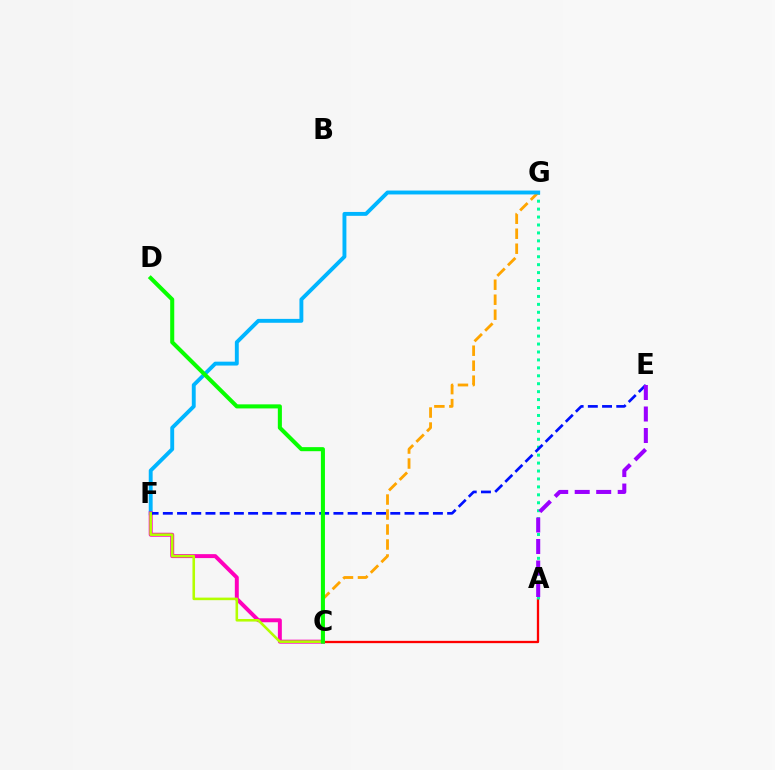{('A', 'C'): [{'color': '#ff0000', 'line_style': 'solid', 'thickness': 1.66}], ('A', 'G'): [{'color': '#00ff9d', 'line_style': 'dotted', 'thickness': 2.16}], ('C', 'G'): [{'color': '#ffa500', 'line_style': 'dashed', 'thickness': 2.04}], ('F', 'G'): [{'color': '#00b5ff', 'line_style': 'solid', 'thickness': 2.8}], ('C', 'F'): [{'color': '#ff00bd', 'line_style': 'solid', 'thickness': 2.85}, {'color': '#b3ff00', 'line_style': 'solid', 'thickness': 1.85}], ('E', 'F'): [{'color': '#0010ff', 'line_style': 'dashed', 'thickness': 1.93}], ('C', 'D'): [{'color': '#08ff00', 'line_style': 'solid', 'thickness': 2.92}], ('A', 'E'): [{'color': '#9b00ff', 'line_style': 'dashed', 'thickness': 2.92}]}